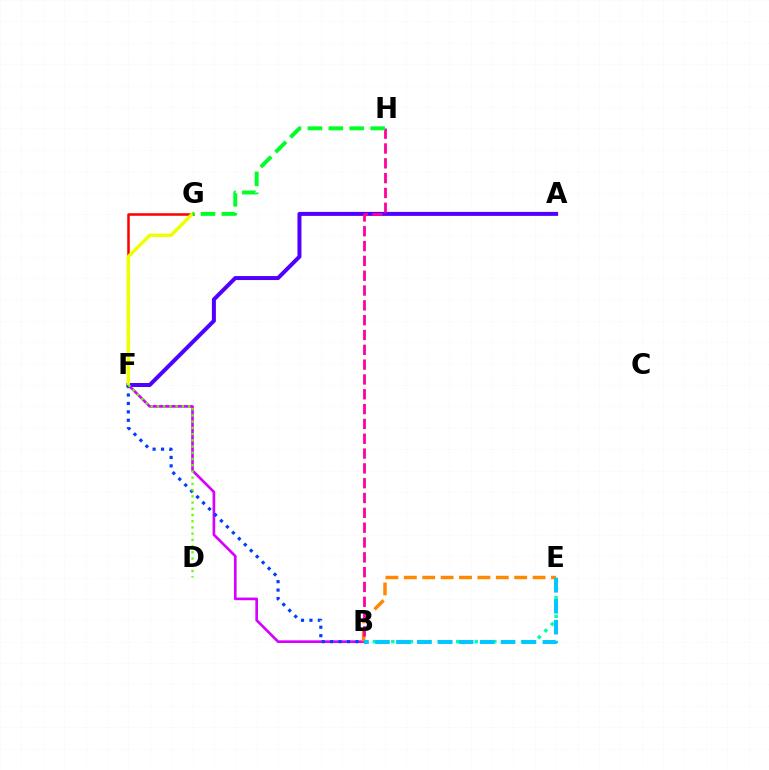{('A', 'F'): [{'color': '#4f00ff', 'line_style': 'solid', 'thickness': 2.87}], ('B', 'F'): [{'color': '#d600ff', 'line_style': 'solid', 'thickness': 1.92}, {'color': '#003fff', 'line_style': 'dotted', 'thickness': 2.29}], ('B', 'E'): [{'color': '#00ffaf', 'line_style': 'dotted', 'thickness': 2.52}, {'color': '#ff8800', 'line_style': 'dashed', 'thickness': 2.5}, {'color': '#00c7ff', 'line_style': 'dashed', 'thickness': 2.84}], ('F', 'G'): [{'color': '#ff0000', 'line_style': 'solid', 'thickness': 1.82}, {'color': '#eeff00', 'line_style': 'solid', 'thickness': 2.5}], ('B', 'H'): [{'color': '#ff00a0', 'line_style': 'dashed', 'thickness': 2.01}], ('D', 'F'): [{'color': '#66ff00', 'line_style': 'dotted', 'thickness': 1.69}], ('G', 'H'): [{'color': '#00ff27', 'line_style': 'dashed', 'thickness': 2.84}]}